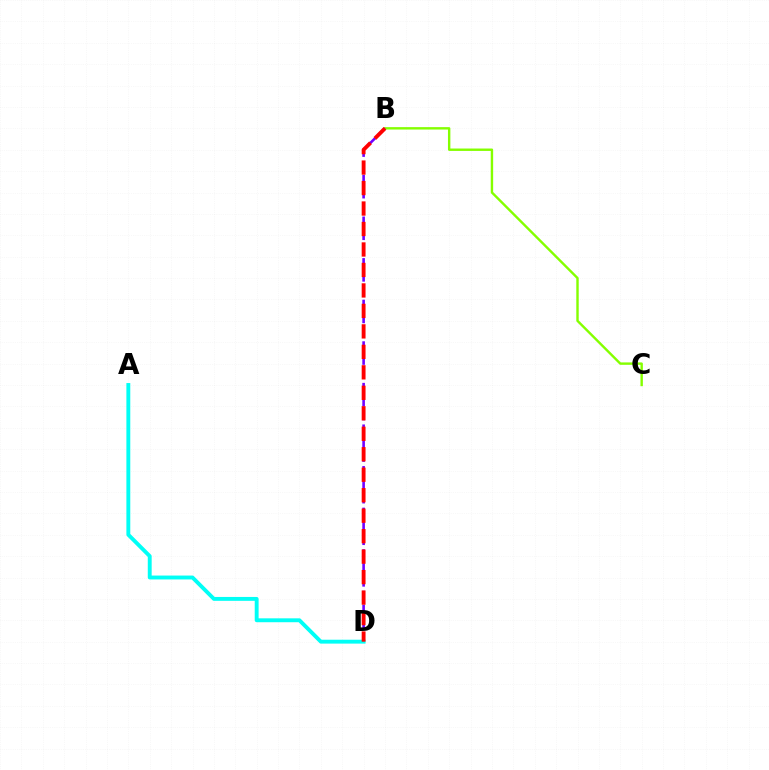{('B', 'C'): [{'color': '#84ff00', 'line_style': 'solid', 'thickness': 1.73}], ('B', 'D'): [{'color': '#7200ff', 'line_style': 'dashed', 'thickness': 1.88}, {'color': '#ff0000', 'line_style': 'dashed', 'thickness': 2.78}], ('A', 'D'): [{'color': '#00fff6', 'line_style': 'solid', 'thickness': 2.8}]}